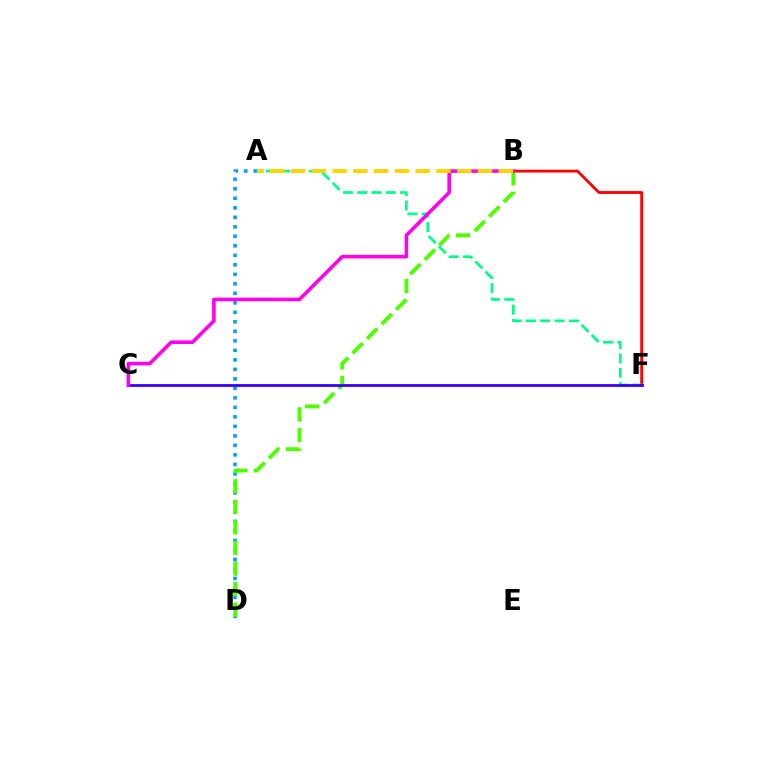{('A', 'D'): [{'color': '#009eff', 'line_style': 'dotted', 'thickness': 2.58}], ('B', 'F'): [{'color': '#ff0000', 'line_style': 'solid', 'thickness': 2.04}], ('B', 'D'): [{'color': '#4fff00', 'line_style': 'dashed', 'thickness': 2.8}], ('A', 'F'): [{'color': '#00ff86', 'line_style': 'dashed', 'thickness': 1.94}], ('C', 'F'): [{'color': '#3700ff', 'line_style': 'solid', 'thickness': 2.0}], ('B', 'C'): [{'color': '#ff00ed', 'line_style': 'solid', 'thickness': 2.58}], ('A', 'B'): [{'color': '#ffd500', 'line_style': 'dashed', 'thickness': 2.82}]}